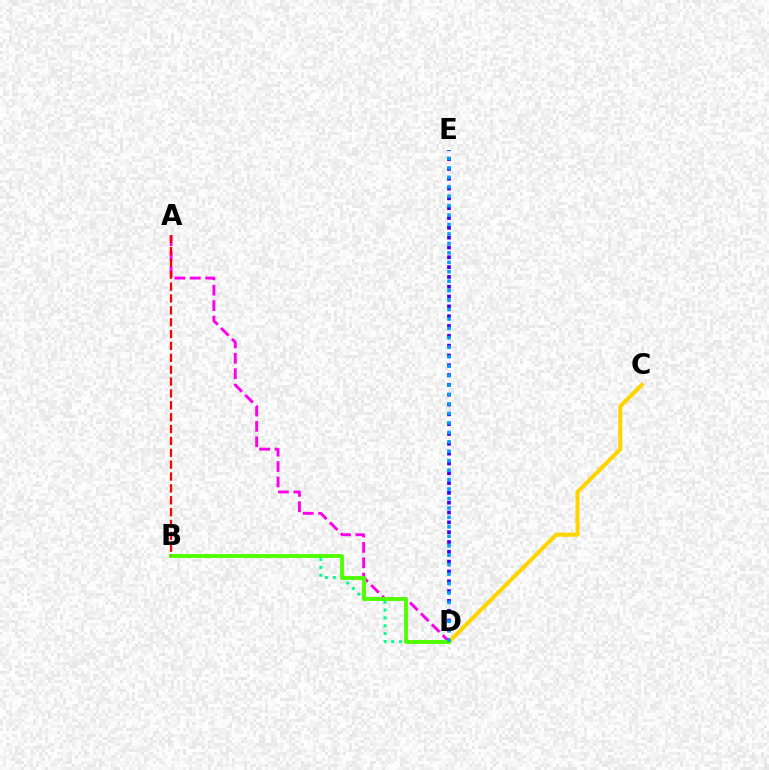{('A', 'D'): [{'color': '#ff00ed', 'line_style': 'dashed', 'thickness': 2.09}], ('D', 'E'): [{'color': '#3700ff', 'line_style': 'dotted', 'thickness': 2.67}, {'color': '#009eff', 'line_style': 'dotted', 'thickness': 2.57}], ('B', 'D'): [{'color': '#00ff86', 'line_style': 'dotted', 'thickness': 2.14}, {'color': '#4fff00', 'line_style': 'solid', 'thickness': 2.78}], ('C', 'D'): [{'color': '#ffd500', 'line_style': 'solid', 'thickness': 2.92}], ('A', 'B'): [{'color': '#ff0000', 'line_style': 'dashed', 'thickness': 1.61}]}